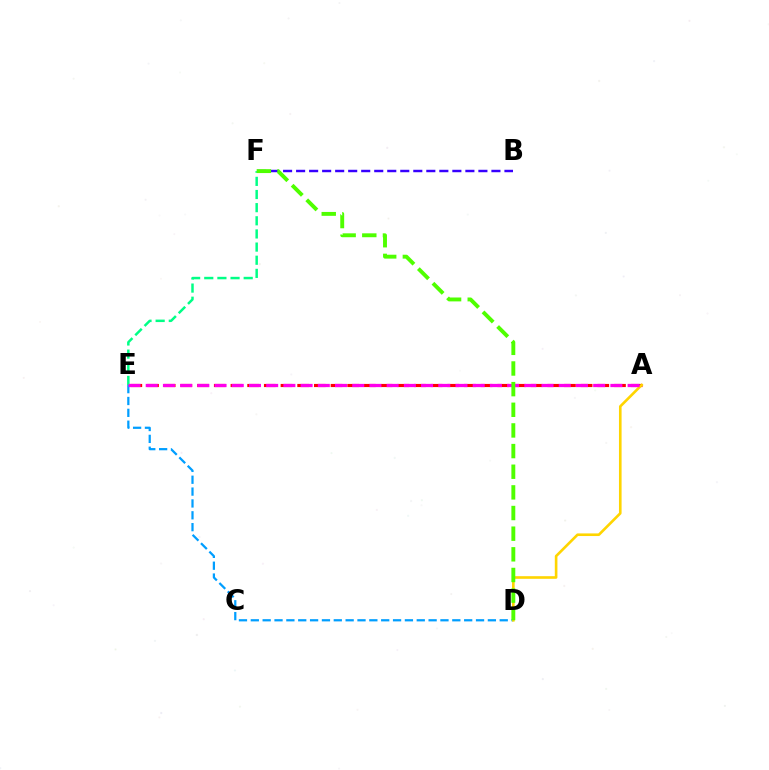{('B', 'F'): [{'color': '#3700ff', 'line_style': 'dashed', 'thickness': 1.77}], ('E', 'F'): [{'color': '#00ff86', 'line_style': 'dashed', 'thickness': 1.79}], ('A', 'E'): [{'color': '#ff0000', 'line_style': 'dashed', 'thickness': 2.27}, {'color': '#ff00ed', 'line_style': 'dashed', 'thickness': 2.34}], ('D', 'E'): [{'color': '#009eff', 'line_style': 'dashed', 'thickness': 1.61}], ('A', 'D'): [{'color': '#ffd500', 'line_style': 'solid', 'thickness': 1.89}], ('D', 'F'): [{'color': '#4fff00', 'line_style': 'dashed', 'thickness': 2.8}]}